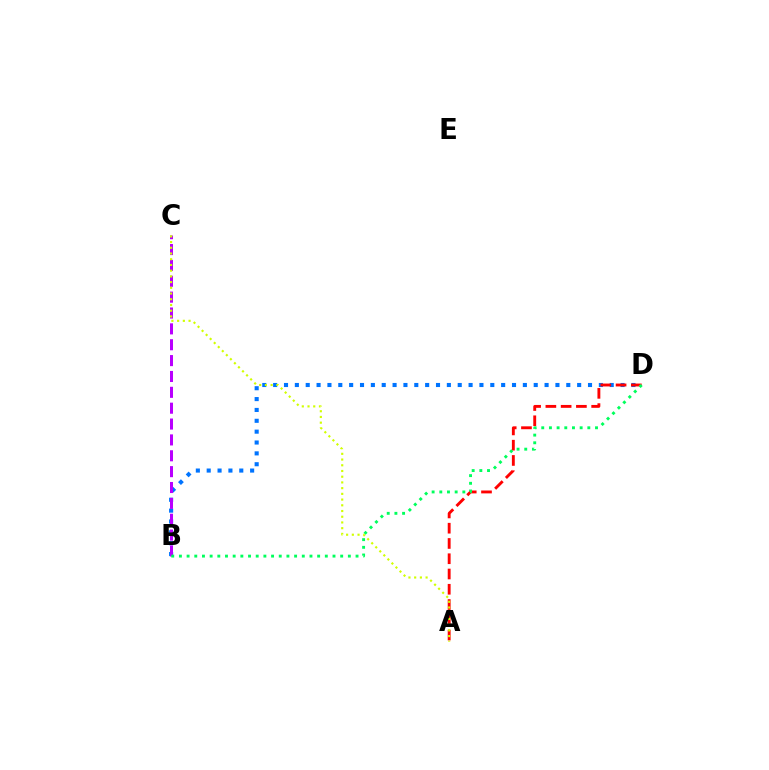{('B', 'D'): [{'color': '#0074ff', 'line_style': 'dotted', 'thickness': 2.95}, {'color': '#00ff5c', 'line_style': 'dotted', 'thickness': 2.09}], ('B', 'C'): [{'color': '#b900ff', 'line_style': 'dashed', 'thickness': 2.16}], ('A', 'D'): [{'color': '#ff0000', 'line_style': 'dashed', 'thickness': 2.07}], ('A', 'C'): [{'color': '#d1ff00', 'line_style': 'dotted', 'thickness': 1.55}]}